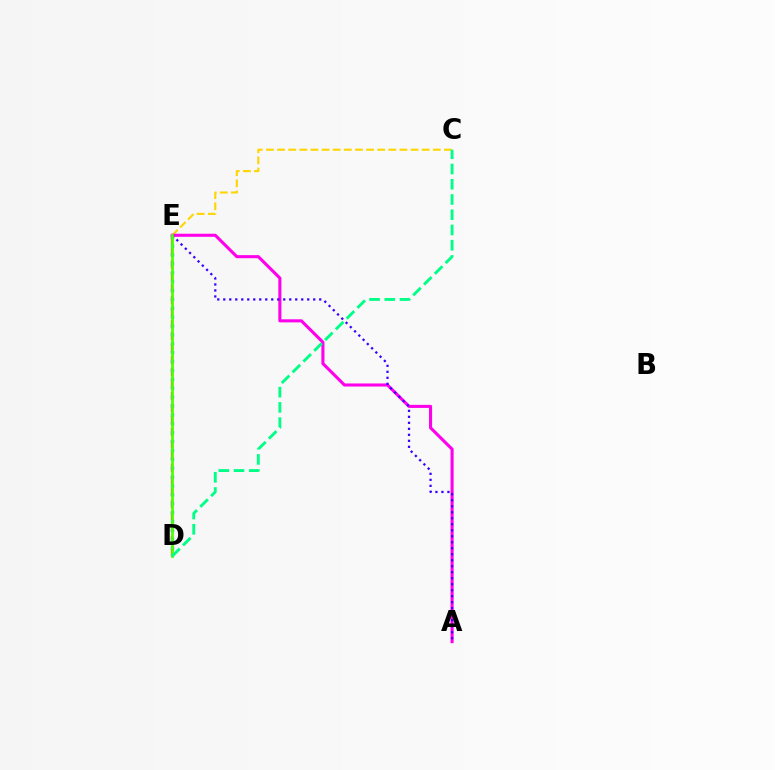{('D', 'E'): [{'color': '#ff0000', 'line_style': 'dashed', 'thickness': 1.63}, {'color': '#009eff', 'line_style': 'dotted', 'thickness': 2.41}, {'color': '#4fff00', 'line_style': 'solid', 'thickness': 1.96}], ('C', 'E'): [{'color': '#ffd500', 'line_style': 'dashed', 'thickness': 1.51}], ('A', 'E'): [{'color': '#ff00ed', 'line_style': 'solid', 'thickness': 2.22}, {'color': '#3700ff', 'line_style': 'dotted', 'thickness': 1.63}], ('C', 'D'): [{'color': '#00ff86', 'line_style': 'dashed', 'thickness': 2.07}]}